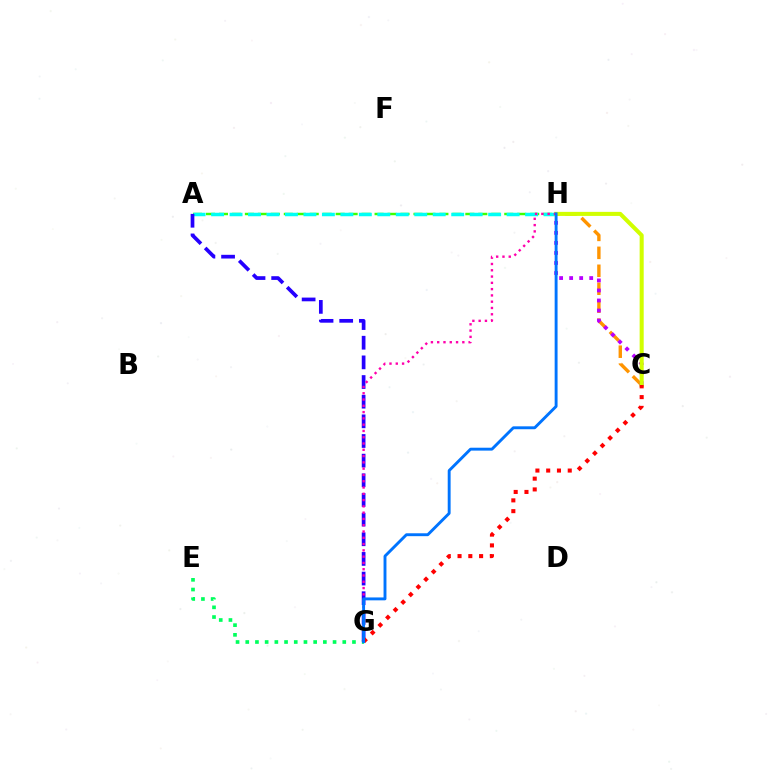{('A', 'H'): [{'color': '#3dff00', 'line_style': 'dashed', 'thickness': 1.76}, {'color': '#00fff6', 'line_style': 'dashed', 'thickness': 2.51}], ('C', 'H'): [{'color': '#ff9400', 'line_style': 'dashed', 'thickness': 2.44}, {'color': '#b900ff', 'line_style': 'dotted', 'thickness': 2.73}, {'color': '#d1ff00', 'line_style': 'solid', 'thickness': 2.92}], ('E', 'G'): [{'color': '#00ff5c', 'line_style': 'dotted', 'thickness': 2.64}], ('A', 'G'): [{'color': '#2500ff', 'line_style': 'dashed', 'thickness': 2.67}], ('G', 'H'): [{'color': '#ff00ac', 'line_style': 'dotted', 'thickness': 1.71}, {'color': '#0074ff', 'line_style': 'solid', 'thickness': 2.09}], ('C', 'G'): [{'color': '#ff0000', 'line_style': 'dotted', 'thickness': 2.93}]}